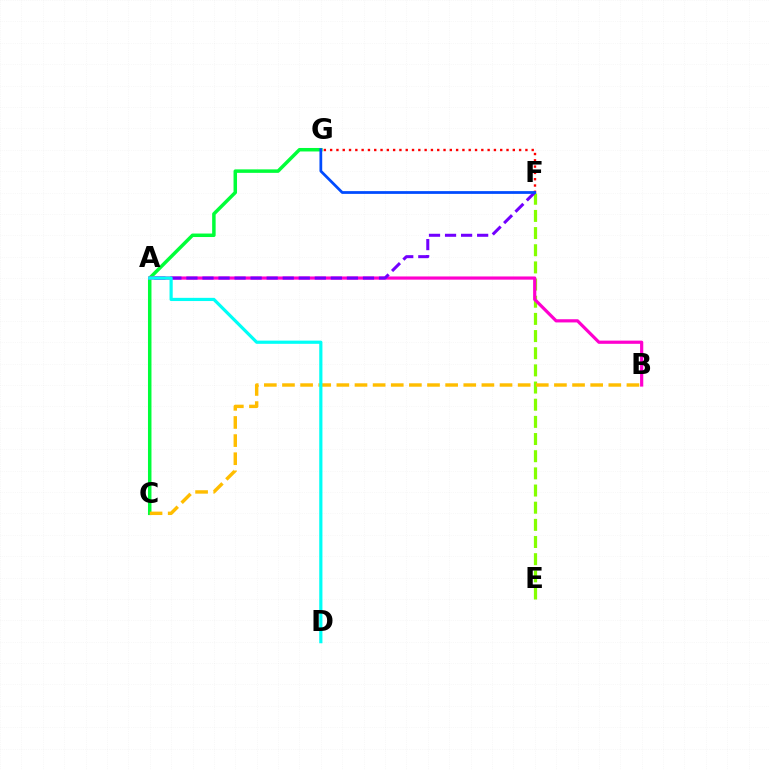{('E', 'F'): [{'color': '#84ff00', 'line_style': 'dashed', 'thickness': 2.33}], ('C', 'G'): [{'color': '#00ff39', 'line_style': 'solid', 'thickness': 2.51}], ('A', 'B'): [{'color': '#ff00cf', 'line_style': 'solid', 'thickness': 2.3}], ('A', 'F'): [{'color': '#7200ff', 'line_style': 'dashed', 'thickness': 2.18}], ('B', 'C'): [{'color': '#ffbd00', 'line_style': 'dashed', 'thickness': 2.46}], ('F', 'G'): [{'color': '#ff0000', 'line_style': 'dotted', 'thickness': 1.71}, {'color': '#004bff', 'line_style': 'solid', 'thickness': 1.98}], ('A', 'D'): [{'color': '#00fff6', 'line_style': 'solid', 'thickness': 2.3}]}